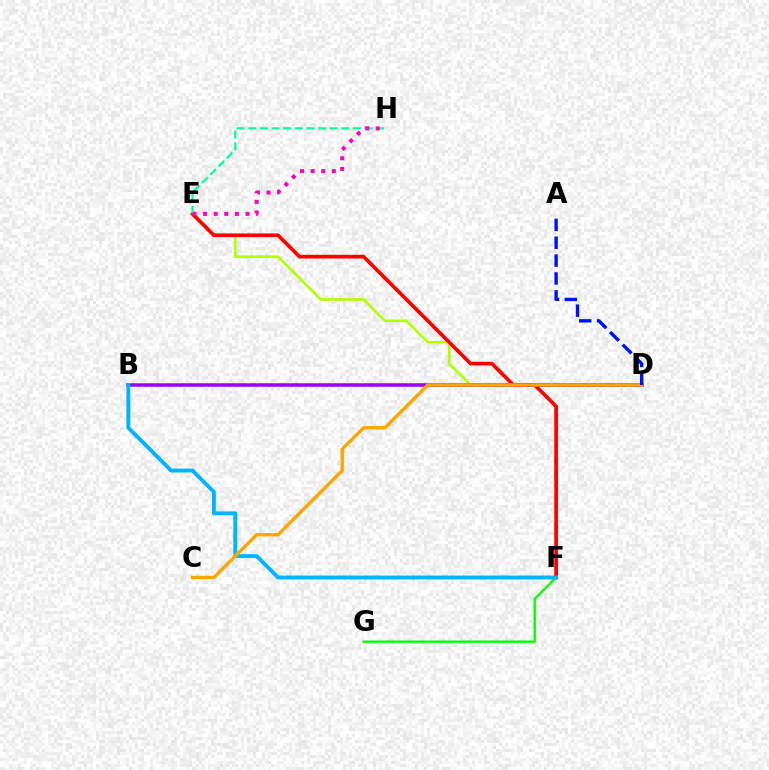{('D', 'E'): [{'color': '#b3ff00', 'line_style': 'solid', 'thickness': 1.9}], ('E', 'F'): [{'color': '#ff0000', 'line_style': 'solid', 'thickness': 2.66}], ('F', 'G'): [{'color': '#08ff00', 'line_style': 'solid', 'thickness': 1.7}], ('B', 'D'): [{'color': '#9b00ff', 'line_style': 'solid', 'thickness': 2.53}], ('B', 'F'): [{'color': '#00b5ff', 'line_style': 'solid', 'thickness': 2.8}], ('C', 'D'): [{'color': '#ffa500', 'line_style': 'solid', 'thickness': 2.44}], ('E', 'H'): [{'color': '#00ff9d', 'line_style': 'dashed', 'thickness': 1.58}, {'color': '#ff00bd', 'line_style': 'dotted', 'thickness': 2.88}], ('A', 'D'): [{'color': '#0010ff', 'line_style': 'dashed', 'thickness': 2.43}]}